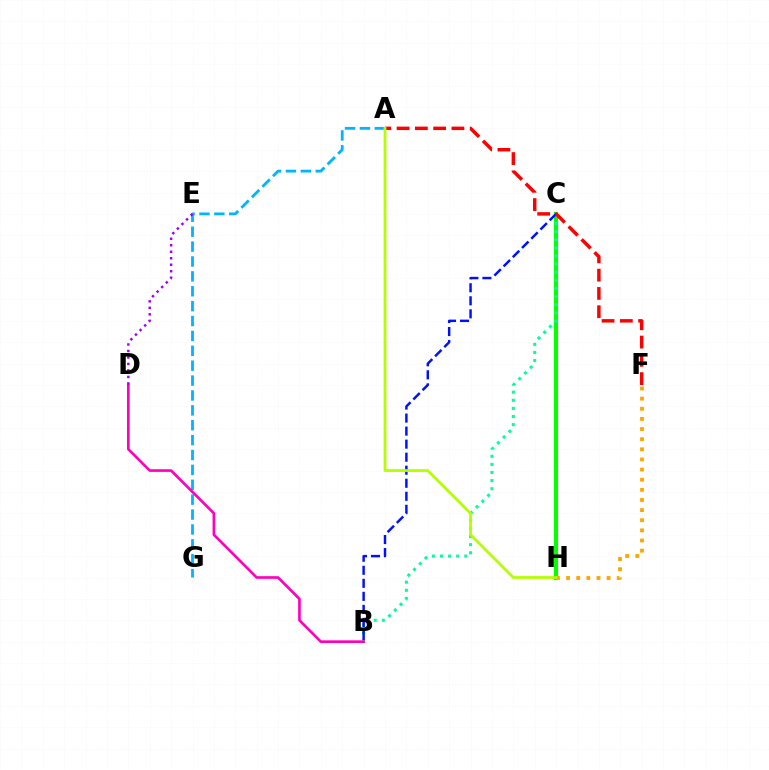{('C', 'H'): [{'color': '#08ff00', 'line_style': 'solid', 'thickness': 2.96}], ('A', 'G'): [{'color': '#00b5ff', 'line_style': 'dashed', 'thickness': 2.02}], ('B', 'C'): [{'color': '#00ff9d', 'line_style': 'dotted', 'thickness': 2.2}, {'color': '#0010ff', 'line_style': 'dashed', 'thickness': 1.77}], ('B', 'D'): [{'color': '#ff00bd', 'line_style': 'solid', 'thickness': 1.92}], ('D', 'E'): [{'color': '#9b00ff', 'line_style': 'dotted', 'thickness': 1.77}], ('F', 'H'): [{'color': '#ffa500', 'line_style': 'dotted', 'thickness': 2.75}], ('A', 'F'): [{'color': '#ff0000', 'line_style': 'dashed', 'thickness': 2.48}], ('A', 'H'): [{'color': '#b3ff00', 'line_style': 'solid', 'thickness': 1.98}]}